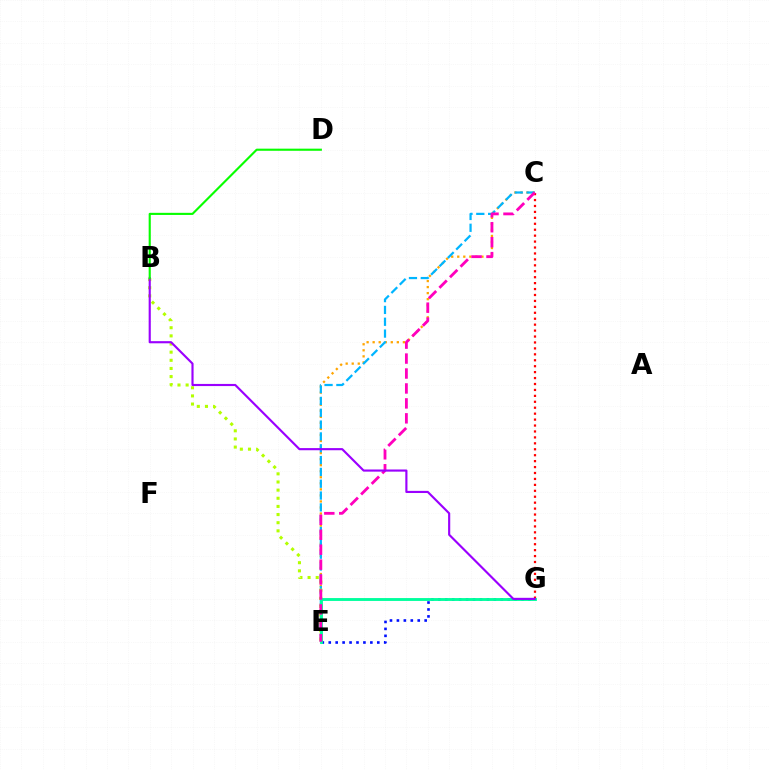{('E', 'G'): [{'color': '#0010ff', 'line_style': 'dotted', 'thickness': 1.88}, {'color': '#00ff9d', 'line_style': 'solid', 'thickness': 2.07}], ('C', 'E'): [{'color': '#ffa500', 'line_style': 'dotted', 'thickness': 1.64}, {'color': '#00b5ff', 'line_style': 'dashed', 'thickness': 1.61}, {'color': '#ff00bd', 'line_style': 'dashed', 'thickness': 2.03}], ('C', 'G'): [{'color': '#ff0000', 'line_style': 'dotted', 'thickness': 1.61}], ('B', 'E'): [{'color': '#b3ff00', 'line_style': 'dotted', 'thickness': 2.21}], ('B', 'G'): [{'color': '#9b00ff', 'line_style': 'solid', 'thickness': 1.54}], ('B', 'D'): [{'color': '#08ff00', 'line_style': 'solid', 'thickness': 1.53}]}